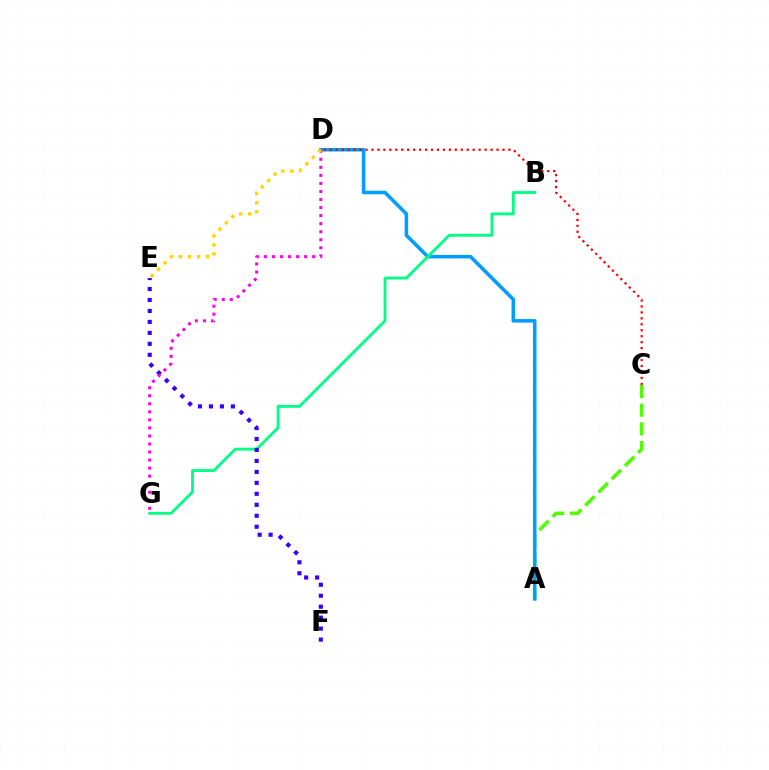{('A', 'C'): [{'color': '#4fff00', 'line_style': 'dashed', 'thickness': 2.54}], ('A', 'D'): [{'color': '#009eff', 'line_style': 'solid', 'thickness': 2.56}], ('C', 'D'): [{'color': '#ff0000', 'line_style': 'dotted', 'thickness': 1.62}], ('B', 'G'): [{'color': '#00ff86', 'line_style': 'solid', 'thickness': 2.05}], ('E', 'F'): [{'color': '#3700ff', 'line_style': 'dotted', 'thickness': 2.98}], ('D', 'G'): [{'color': '#ff00ed', 'line_style': 'dotted', 'thickness': 2.19}], ('D', 'E'): [{'color': '#ffd500', 'line_style': 'dotted', 'thickness': 2.46}]}